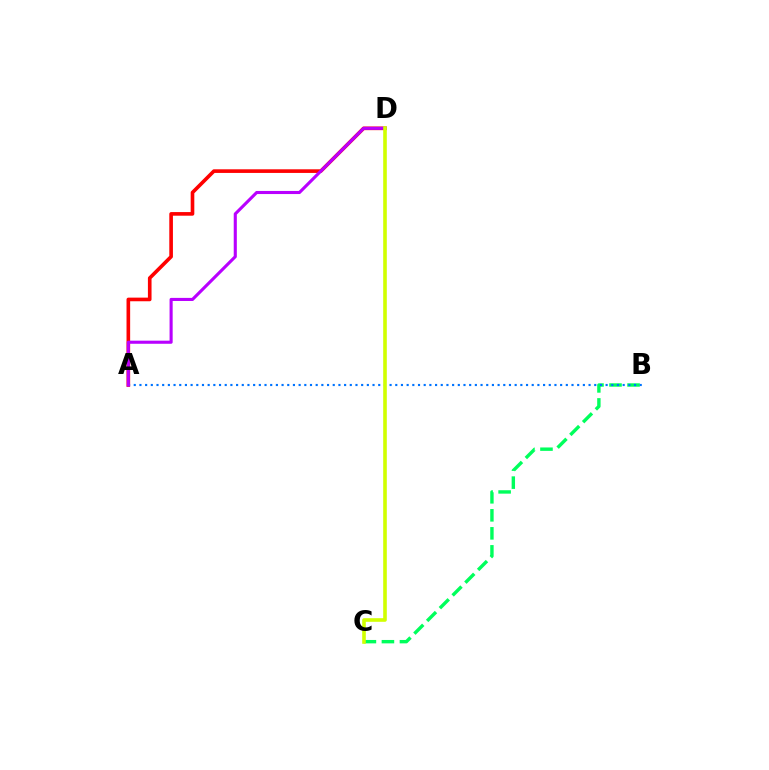{('A', 'D'): [{'color': '#ff0000', 'line_style': 'solid', 'thickness': 2.61}, {'color': '#b900ff', 'line_style': 'solid', 'thickness': 2.23}], ('B', 'C'): [{'color': '#00ff5c', 'line_style': 'dashed', 'thickness': 2.45}], ('A', 'B'): [{'color': '#0074ff', 'line_style': 'dotted', 'thickness': 1.54}], ('C', 'D'): [{'color': '#d1ff00', 'line_style': 'solid', 'thickness': 2.6}]}